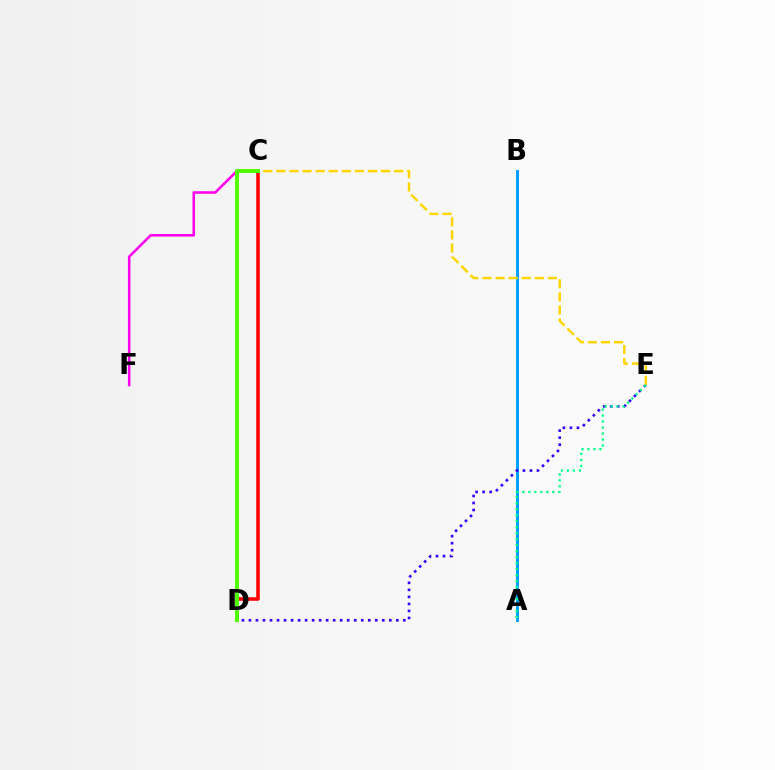{('A', 'B'): [{'color': '#009eff', 'line_style': 'solid', 'thickness': 2.1}], ('C', 'F'): [{'color': '#ff00ed', 'line_style': 'solid', 'thickness': 1.83}], ('D', 'E'): [{'color': '#3700ff', 'line_style': 'dotted', 'thickness': 1.91}], ('C', 'E'): [{'color': '#ffd500', 'line_style': 'dashed', 'thickness': 1.78}], ('A', 'E'): [{'color': '#00ff86', 'line_style': 'dotted', 'thickness': 1.63}], ('C', 'D'): [{'color': '#ff0000', 'line_style': 'solid', 'thickness': 2.56}, {'color': '#4fff00', 'line_style': 'solid', 'thickness': 2.84}]}